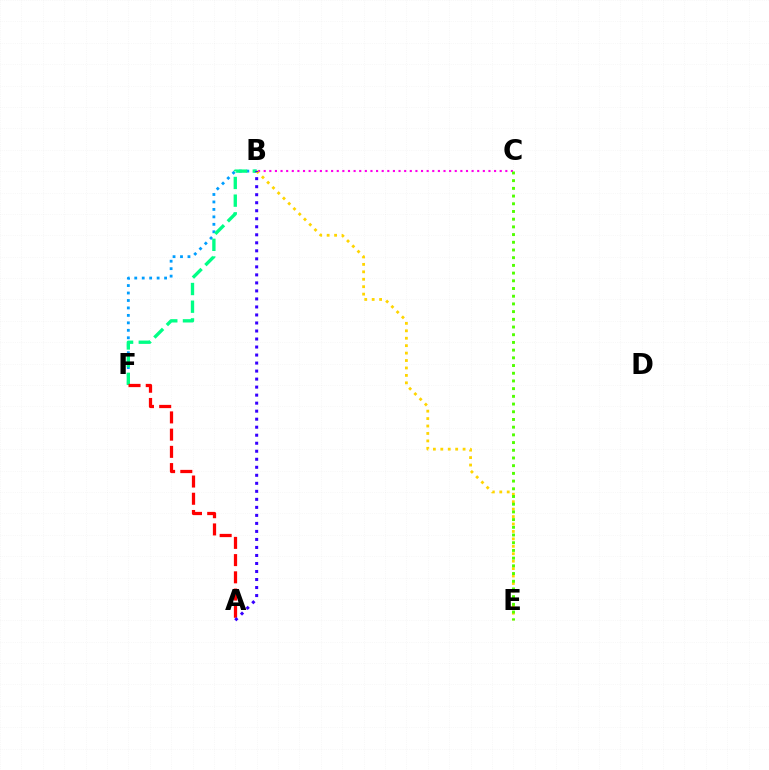{('B', 'F'): [{'color': '#009eff', 'line_style': 'dotted', 'thickness': 2.03}, {'color': '#00ff86', 'line_style': 'dashed', 'thickness': 2.4}], ('B', 'C'): [{'color': '#ff00ed', 'line_style': 'dotted', 'thickness': 1.53}], ('B', 'E'): [{'color': '#ffd500', 'line_style': 'dotted', 'thickness': 2.02}], ('A', 'F'): [{'color': '#ff0000', 'line_style': 'dashed', 'thickness': 2.34}], ('A', 'B'): [{'color': '#3700ff', 'line_style': 'dotted', 'thickness': 2.18}], ('C', 'E'): [{'color': '#4fff00', 'line_style': 'dotted', 'thickness': 2.09}]}